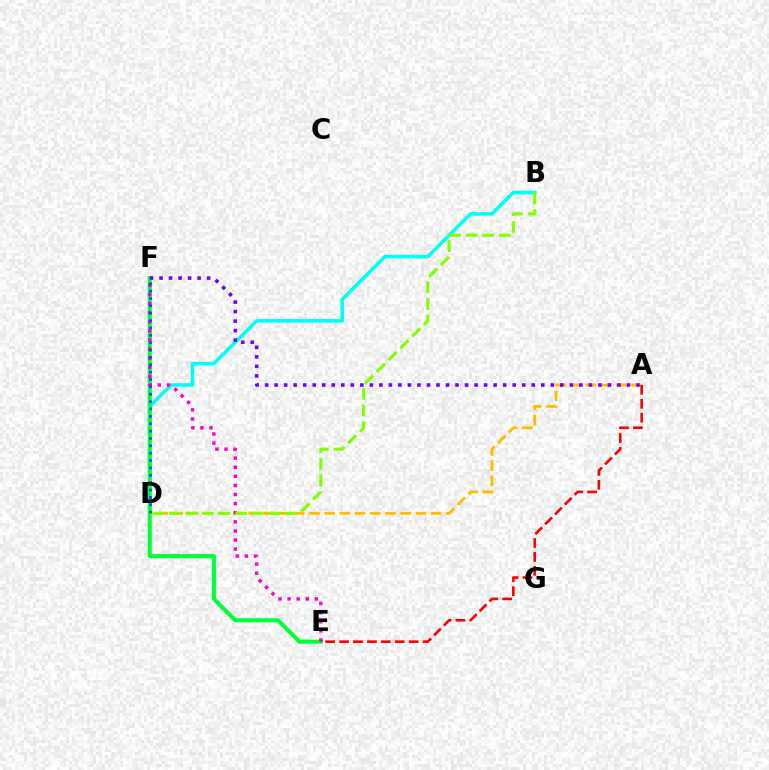{('B', 'D'): [{'color': '#00fff6', 'line_style': 'solid', 'thickness': 2.56}, {'color': '#84ff00', 'line_style': 'dashed', 'thickness': 2.26}], ('E', 'F'): [{'color': '#00ff39', 'line_style': 'solid', 'thickness': 2.93}, {'color': '#ff00cf', 'line_style': 'dotted', 'thickness': 2.47}], ('A', 'D'): [{'color': '#ffbd00', 'line_style': 'dashed', 'thickness': 2.06}], ('A', 'F'): [{'color': '#7200ff', 'line_style': 'dotted', 'thickness': 2.59}], ('A', 'E'): [{'color': '#ff0000', 'line_style': 'dashed', 'thickness': 1.89}], ('D', 'F'): [{'color': '#004bff', 'line_style': 'dotted', 'thickness': 2.0}]}